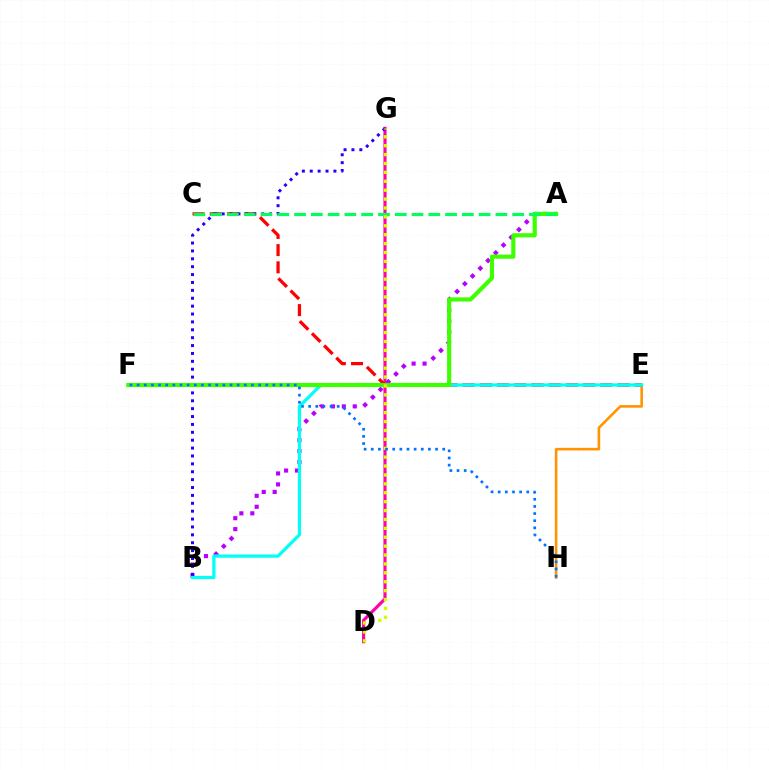{('E', 'H'): [{'color': '#ff9400', 'line_style': 'solid', 'thickness': 1.87}], ('D', 'G'): [{'color': '#ff00ac', 'line_style': 'solid', 'thickness': 2.26}, {'color': '#d1ff00', 'line_style': 'dotted', 'thickness': 2.42}], ('C', 'E'): [{'color': '#ff0000', 'line_style': 'dashed', 'thickness': 2.34}], ('A', 'B'): [{'color': '#b900ff', 'line_style': 'dotted', 'thickness': 2.97}], ('B', 'E'): [{'color': '#00fff6', 'line_style': 'solid', 'thickness': 2.33}], ('B', 'G'): [{'color': '#2500ff', 'line_style': 'dotted', 'thickness': 2.14}], ('A', 'F'): [{'color': '#3dff00', 'line_style': 'solid', 'thickness': 2.98}], ('A', 'C'): [{'color': '#00ff5c', 'line_style': 'dashed', 'thickness': 2.28}], ('F', 'H'): [{'color': '#0074ff', 'line_style': 'dotted', 'thickness': 1.94}]}